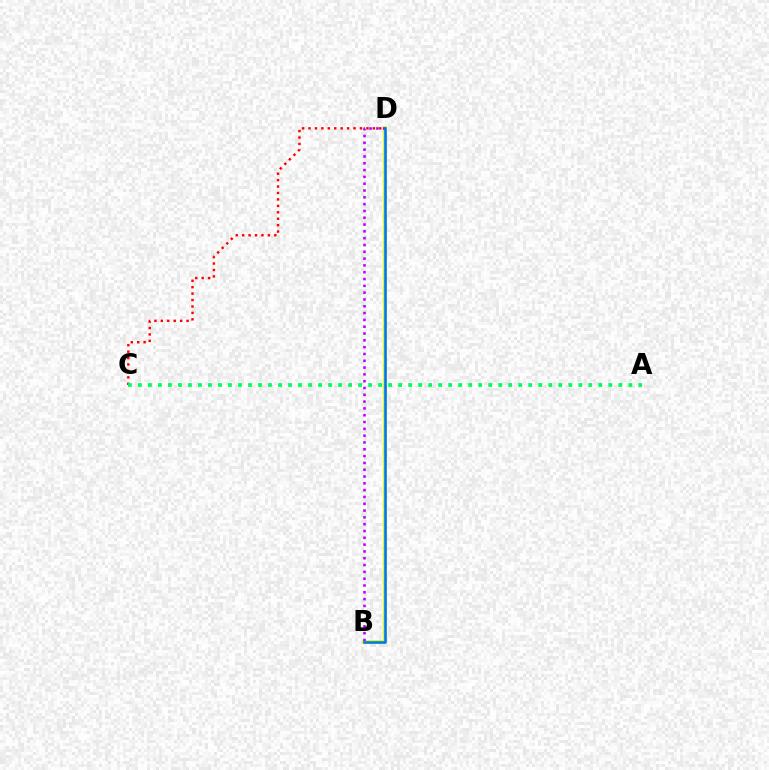{('B', 'D'): [{'color': '#d1ff00', 'line_style': 'solid', 'thickness': 2.74}, {'color': '#b900ff', 'line_style': 'dotted', 'thickness': 1.85}, {'color': '#0074ff', 'line_style': 'solid', 'thickness': 1.85}], ('C', 'D'): [{'color': '#ff0000', 'line_style': 'dotted', 'thickness': 1.75}], ('A', 'C'): [{'color': '#00ff5c', 'line_style': 'dotted', 'thickness': 2.72}]}